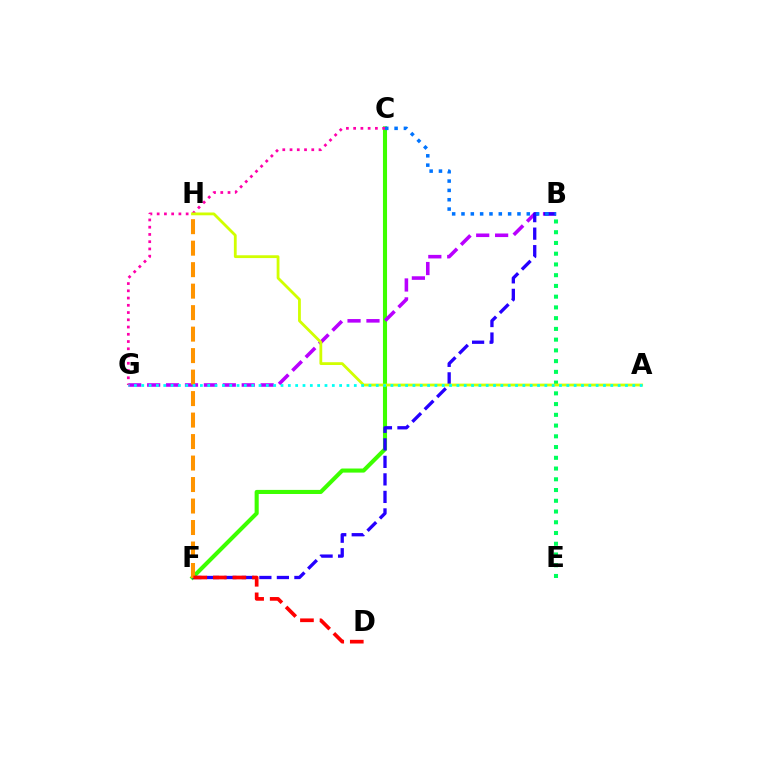{('C', 'F'): [{'color': '#3dff00', 'line_style': 'solid', 'thickness': 2.94}], ('B', 'E'): [{'color': '#00ff5c', 'line_style': 'dotted', 'thickness': 2.92}], ('B', 'G'): [{'color': '#b900ff', 'line_style': 'dashed', 'thickness': 2.57}], ('C', 'G'): [{'color': '#ff00ac', 'line_style': 'dotted', 'thickness': 1.97}], ('B', 'F'): [{'color': '#2500ff', 'line_style': 'dashed', 'thickness': 2.38}], ('B', 'C'): [{'color': '#0074ff', 'line_style': 'dotted', 'thickness': 2.53}], ('F', 'H'): [{'color': '#ff9400', 'line_style': 'dashed', 'thickness': 2.92}], ('A', 'H'): [{'color': '#d1ff00', 'line_style': 'solid', 'thickness': 2.01}], ('D', 'F'): [{'color': '#ff0000', 'line_style': 'dashed', 'thickness': 2.66}], ('A', 'G'): [{'color': '#00fff6', 'line_style': 'dotted', 'thickness': 1.99}]}